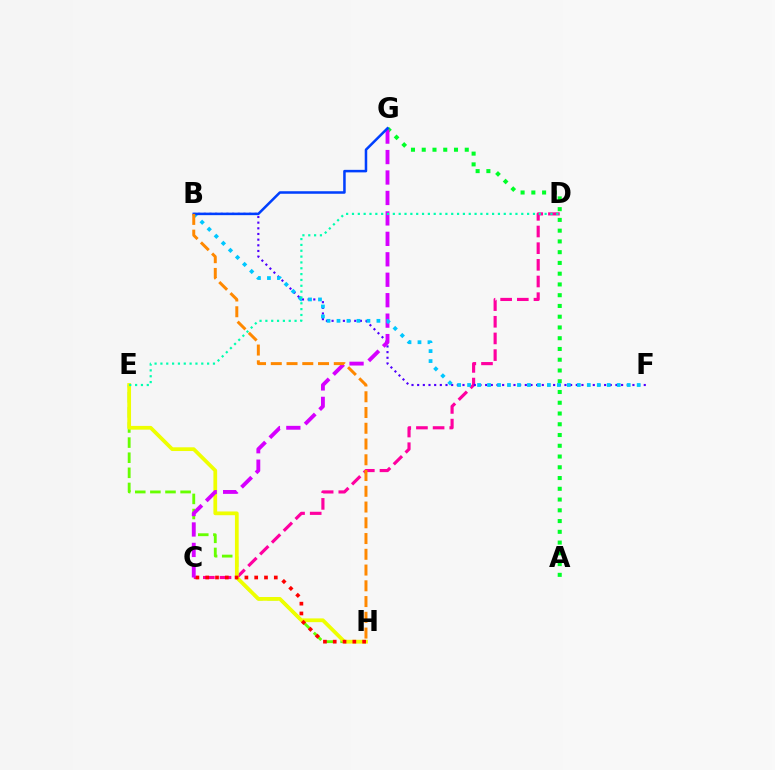{('A', 'G'): [{'color': '#00ff27', 'line_style': 'dotted', 'thickness': 2.92}], ('E', 'H'): [{'color': '#66ff00', 'line_style': 'dashed', 'thickness': 2.05}, {'color': '#eeff00', 'line_style': 'solid', 'thickness': 2.69}], ('C', 'D'): [{'color': '#ff00a0', 'line_style': 'dashed', 'thickness': 2.26}], ('B', 'F'): [{'color': '#4f00ff', 'line_style': 'dotted', 'thickness': 1.54}, {'color': '#00c7ff', 'line_style': 'dotted', 'thickness': 2.71}], ('C', 'H'): [{'color': '#ff0000', 'line_style': 'dotted', 'thickness': 2.66}], ('C', 'G'): [{'color': '#d600ff', 'line_style': 'dashed', 'thickness': 2.78}], ('D', 'E'): [{'color': '#00ffaf', 'line_style': 'dotted', 'thickness': 1.59}], ('B', 'G'): [{'color': '#003fff', 'line_style': 'solid', 'thickness': 1.82}], ('B', 'H'): [{'color': '#ff8800', 'line_style': 'dashed', 'thickness': 2.14}]}